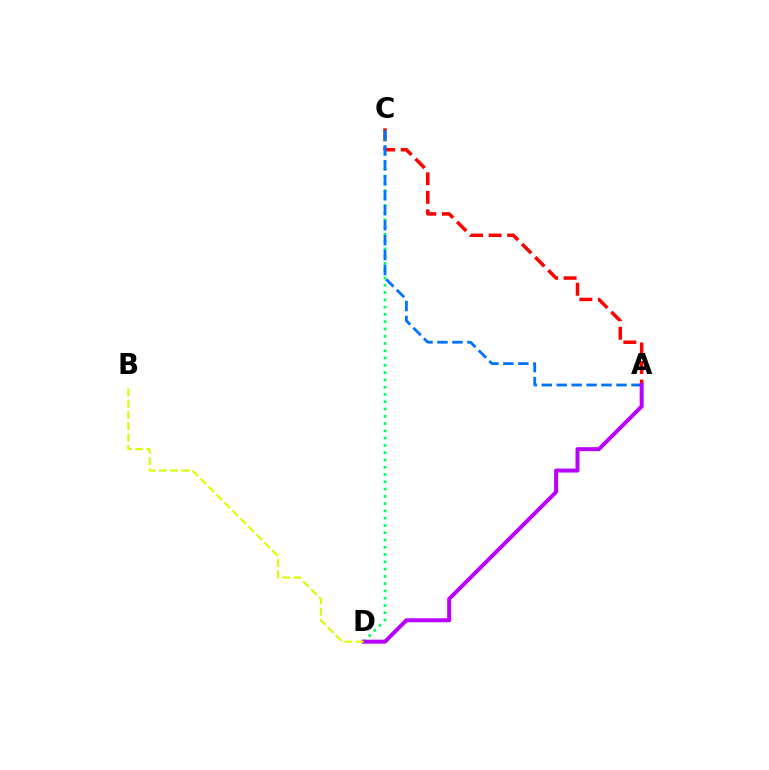{('A', 'C'): [{'color': '#ff0000', 'line_style': 'dashed', 'thickness': 2.52}, {'color': '#0074ff', 'line_style': 'dashed', 'thickness': 2.03}], ('C', 'D'): [{'color': '#00ff5c', 'line_style': 'dotted', 'thickness': 1.98}], ('A', 'D'): [{'color': '#b900ff', 'line_style': 'solid', 'thickness': 2.86}], ('B', 'D'): [{'color': '#d1ff00', 'line_style': 'dashed', 'thickness': 1.53}]}